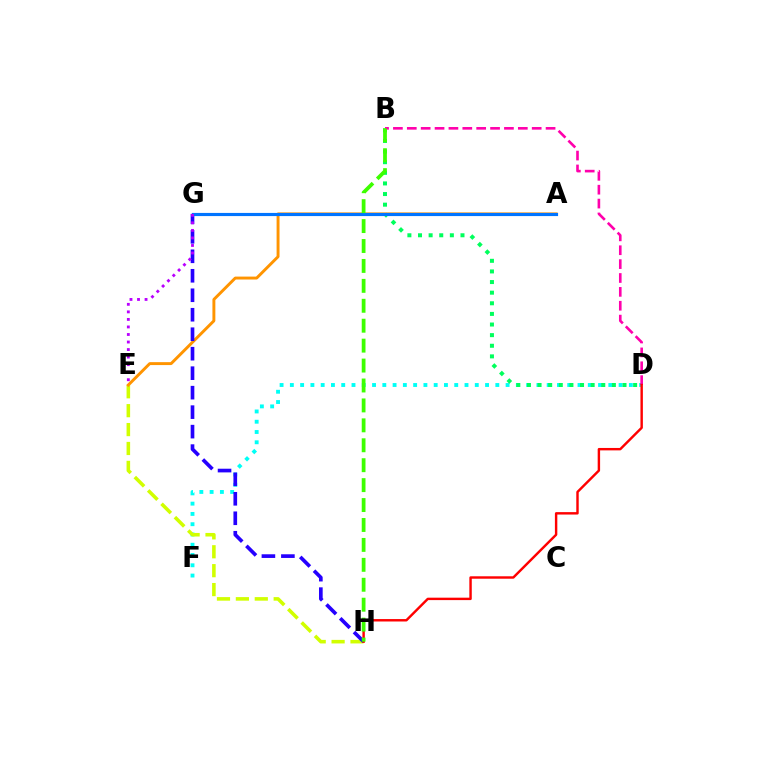{('D', 'F'): [{'color': '#00fff6', 'line_style': 'dotted', 'thickness': 2.79}], ('E', 'H'): [{'color': '#d1ff00', 'line_style': 'dashed', 'thickness': 2.57}], ('B', 'D'): [{'color': '#00ff5c', 'line_style': 'dotted', 'thickness': 2.88}, {'color': '#ff00ac', 'line_style': 'dashed', 'thickness': 1.89}], ('A', 'E'): [{'color': '#ff9400', 'line_style': 'solid', 'thickness': 2.1}], ('G', 'H'): [{'color': '#2500ff', 'line_style': 'dashed', 'thickness': 2.65}], ('D', 'H'): [{'color': '#ff0000', 'line_style': 'solid', 'thickness': 1.75}], ('A', 'G'): [{'color': '#0074ff', 'line_style': 'solid', 'thickness': 2.27}], ('B', 'H'): [{'color': '#3dff00', 'line_style': 'dashed', 'thickness': 2.71}], ('E', 'G'): [{'color': '#b900ff', 'line_style': 'dotted', 'thickness': 2.05}]}